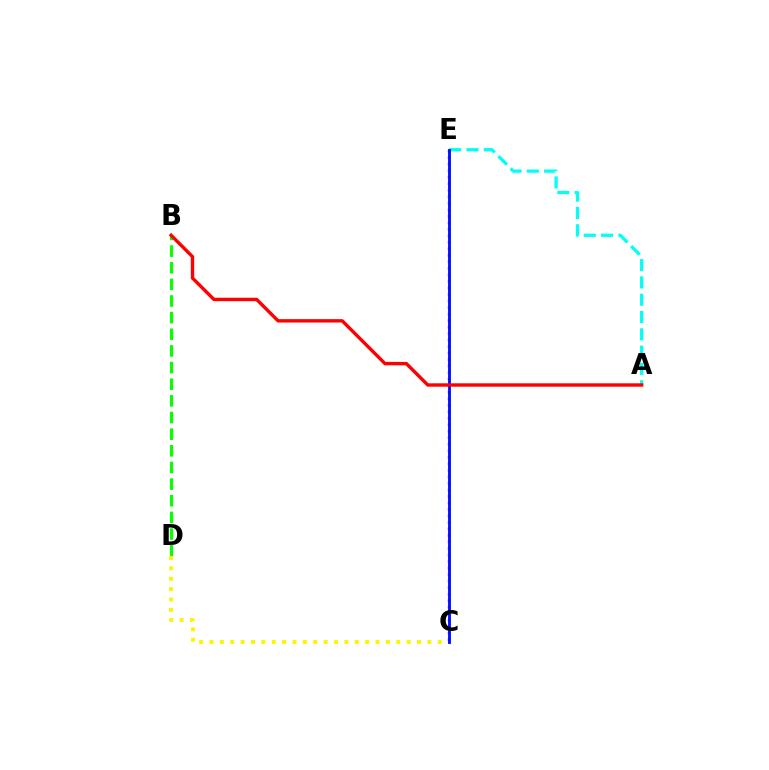{('A', 'E'): [{'color': '#00fff6', 'line_style': 'dashed', 'thickness': 2.35}], ('B', 'D'): [{'color': '#08ff00', 'line_style': 'dashed', 'thickness': 2.26}], ('C', 'D'): [{'color': '#fcf500', 'line_style': 'dotted', 'thickness': 2.82}], ('C', 'E'): [{'color': '#ee00ff', 'line_style': 'dotted', 'thickness': 1.77}, {'color': '#0010ff', 'line_style': 'solid', 'thickness': 2.07}], ('A', 'B'): [{'color': '#ff0000', 'line_style': 'solid', 'thickness': 2.44}]}